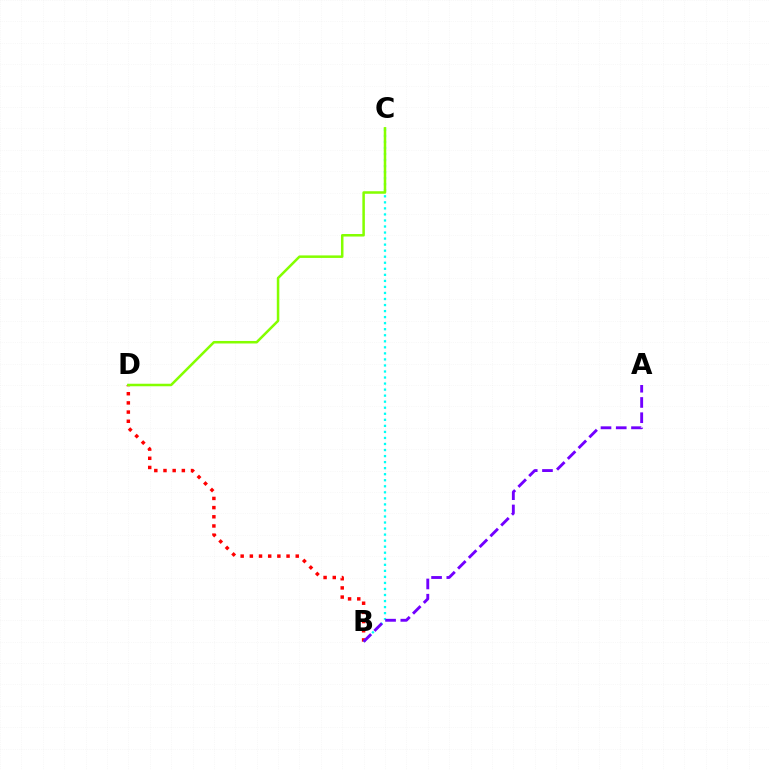{('B', 'D'): [{'color': '#ff0000', 'line_style': 'dotted', 'thickness': 2.49}], ('B', 'C'): [{'color': '#00fff6', 'line_style': 'dotted', 'thickness': 1.64}], ('A', 'B'): [{'color': '#7200ff', 'line_style': 'dashed', 'thickness': 2.07}], ('C', 'D'): [{'color': '#84ff00', 'line_style': 'solid', 'thickness': 1.82}]}